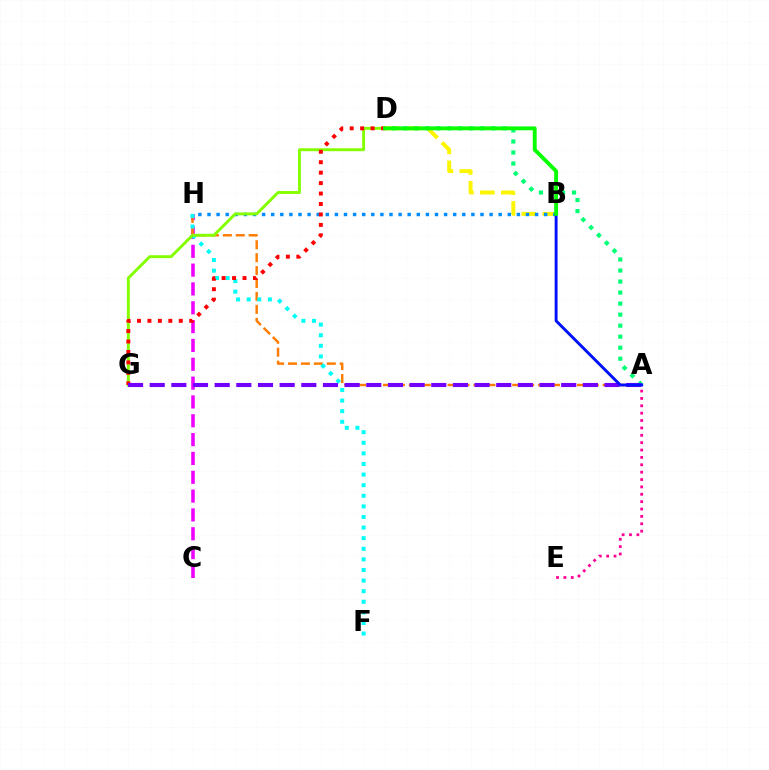{('C', 'H'): [{'color': '#ee00ff', 'line_style': 'dashed', 'thickness': 2.56}], ('A', 'H'): [{'color': '#ff7c00', 'line_style': 'dashed', 'thickness': 1.76}], ('F', 'H'): [{'color': '#00fff6', 'line_style': 'dotted', 'thickness': 2.88}], ('B', 'D'): [{'color': '#fcf500', 'line_style': 'dashed', 'thickness': 2.85}, {'color': '#08ff00', 'line_style': 'solid', 'thickness': 2.78}], ('A', 'E'): [{'color': '#ff0094', 'line_style': 'dotted', 'thickness': 2.0}], ('A', 'D'): [{'color': '#00ff74', 'line_style': 'dotted', 'thickness': 2.99}], ('B', 'H'): [{'color': '#008cff', 'line_style': 'dotted', 'thickness': 2.47}], ('D', 'G'): [{'color': '#84ff00', 'line_style': 'solid', 'thickness': 2.1}, {'color': '#ff0000', 'line_style': 'dotted', 'thickness': 2.84}], ('A', 'G'): [{'color': '#7200ff', 'line_style': 'dashed', 'thickness': 2.94}], ('A', 'B'): [{'color': '#0010ff', 'line_style': 'solid', 'thickness': 2.09}]}